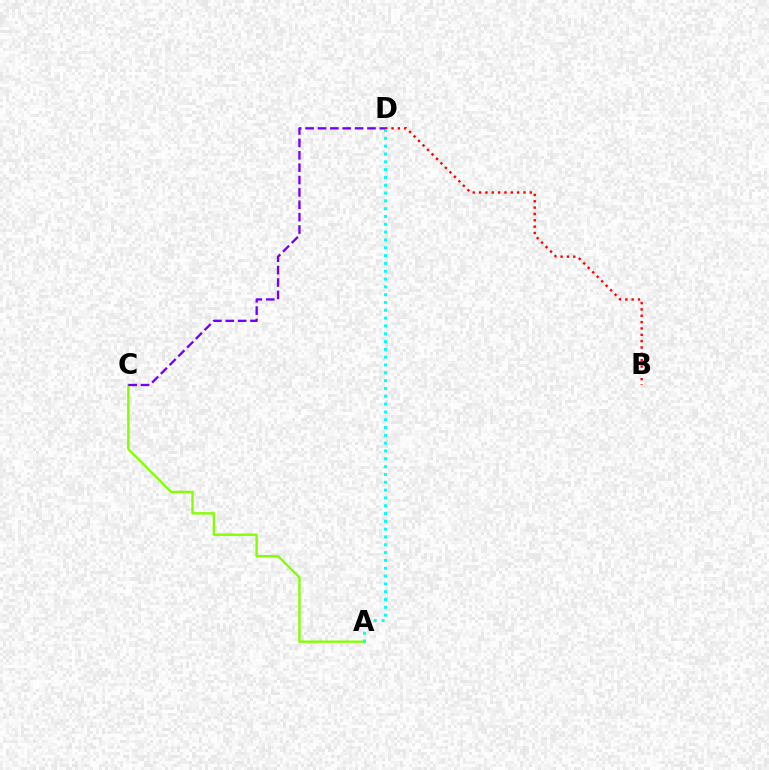{('A', 'C'): [{'color': '#84ff00', 'line_style': 'solid', 'thickness': 1.7}], ('B', 'D'): [{'color': '#ff0000', 'line_style': 'dotted', 'thickness': 1.72}], ('A', 'D'): [{'color': '#00fff6', 'line_style': 'dotted', 'thickness': 2.12}], ('C', 'D'): [{'color': '#7200ff', 'line_style': 'dashed', 'thickness': 1.68}]}